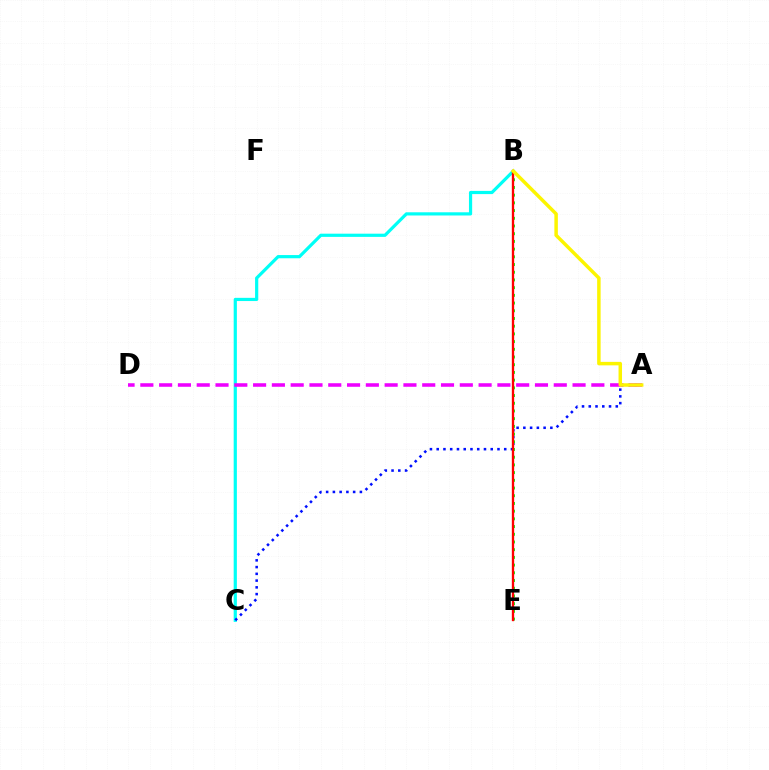{('B', 'C'): [{'color': '#00fff6', 'line_style': 'solid', 'thickness': 2.3}], ('A', 'C'): [{'color': '#0010ff', 'line_style': 'dotted', 'thickness': 1.83}], ('B', 'E'): [{'color': '#08ff00', 'line_style': 'dotted', 'thickness': 2.09}, {'color': '#ff0000', 'line_style': 'solid', 'thickness': 1.68}], ('A', 'D'): [{'color': '#ee00ff', 'line_style': 'dashed', 'thickness': 2.55}], ('A', 'B'): [{'color': '#fcf500', 'line_style': 'solid', 'thickness': 2.5}]}